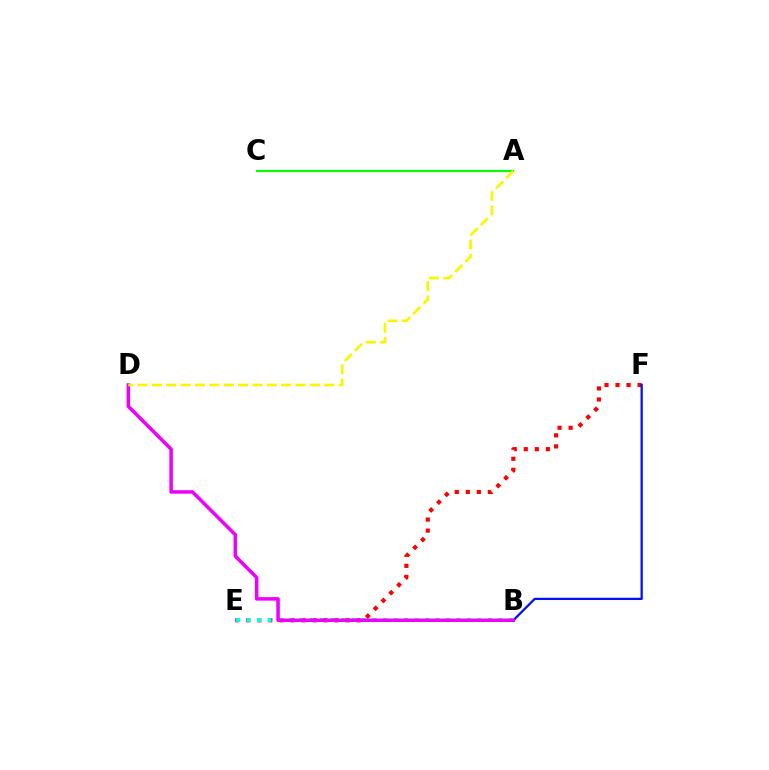{('E', 'F'): [{'color': '#ff0000', 'line_style': 'dotted', 'thickness': 3.0}], ('B', 'E'): [{'color': '#00fff6', 'line_style': 'dotted', 'thickness': 2.85}], ('B', 'F'): [{'color': '#0010ff', 'line_style': 'solid', 'thickness': 1.63}], ('A', 'C'): [{'color': '#08ff00', 'line_style': 'solid', 'thickness': 1.58}], ('B', 'D'): [{'color': '#ee00ff', 'line_style': 'solid', 'thickness': 2.53}], ('A', 'D'): [{'color': '#fcf500', 'line_style': 'dashed', 'thickness': 1.95}]}